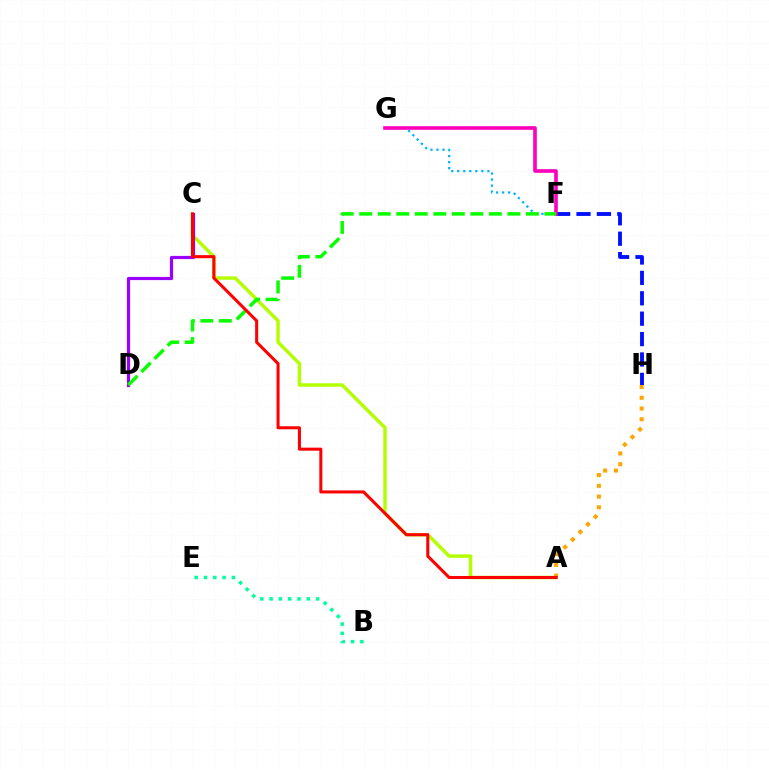{('A', 'C'): [{'color': '#b3ff00', 'line_style': 'solid', 'thickness': 2.48}, {'color': '#ff0000', 'line_style': 'solid', 'thickness': 2.19}], ('F', 'H'): [{'color': '#0010ff', 'line_style': 'dashed', 'thickness': 2.77}], ('F', 'G'): [{'color': '#00b5ff', 'line_style': 'dotted', 'thickness': 1.64}, {'color': '#ff00bd', 'line_style': 'solid', 'thickness': 2.61}], ('A', 'H'): [{'color': '#ffa500', 'line_style': 'dotted', 'thickness': 2.92}], ('C', 'D'): [{'color': '#9b00ff', 'line_style': 'solid', 'thickness': 2.3}], ('B', 'E'): [{'color': '#00ff9d', 'line_style': 'dotted', 'thickness': 2.53}], ('D', 'F'): [{'color': '#08ff00', 'line_style': 'dashed', 'thickness': 2.52}]}